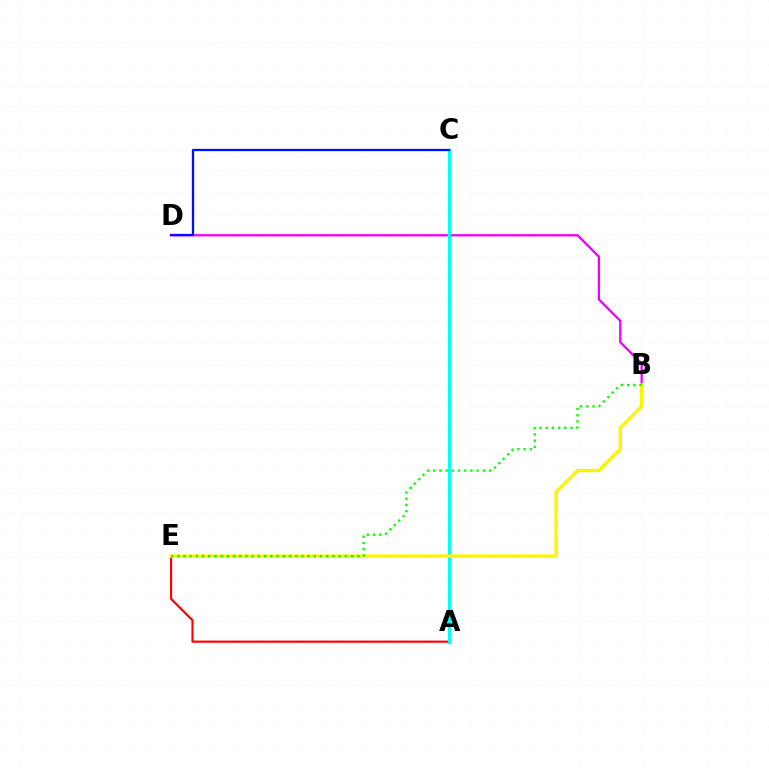{('B', 'D'): [{'color': '#ee00ff', 'line_style': 'solid', 'thickness': 1.64}], ('A', 'E'): [{'color': '#ff0000', 'line_style': 'solid', 'thickness': 1.55}], ('A', 'C'): [{'color': '#00fff6', 'line_style': 'solid', 'thickness': 2.32}], ('C', 'D'): [{'color': '#0010ff', 'line_style': 'solid', 'thickness': 1.65}], ('B', 'E'): [{'color': '#fcf500', 'line_style': 'solid', 'thickness': 2.44}, {'color': '#08ff00', 'line_style': 'dotted', 'thickness': 1.69}]}